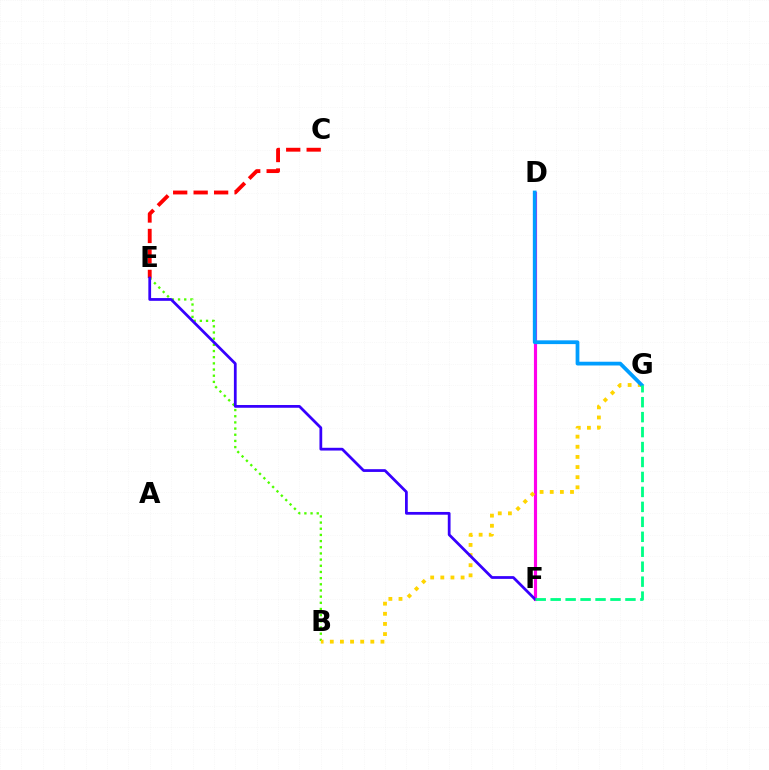{('B', 'E'): [{'color': '#4fff00', 'line_style': 'dotted', 'thickness': 1.68}], ('C', 'E'): [{'color': '#ff0000', 'line_style': 'dashed', 'thickness': 2.78}], ('D', 'F'): [{'color': '#ff00ed', 'line_style': 'solid', 'thickness': 2.27}], ('B', 'G'): [{'color': '#ffd500', 'line_style': 'dotted', 'thickness': 2.75}], ('D', 'G'): [{'color': '#009eff', 'line_style': 'solid', 'thickness': 2.71}], ('E', 'F'): [{'color': '#3700ff', 'line_style': 'solid', 'thickness': 1.98}], ('F', 'G'): [{'color': '#00ff86', 'line_style': 'dashed', 'thickness': 2.03}]}